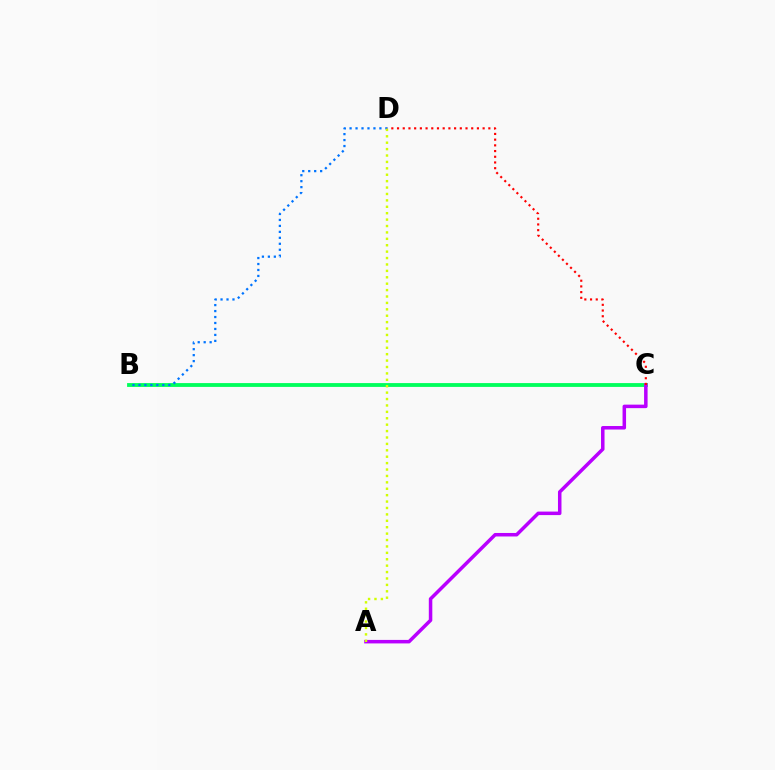{('B', 'C'): [{'color': '#00ff5c', 'line_style': 'solid', 'thickness': 2.76}], ('B', 'D'): [{'color': '#0074ff', 'line_style': 'dotted', 'thickness': 1.62}], ('A', 'C'): [{'color': '#b900ff', 'line_style': 'solid', 'thickness': 2.52}], ('A', 'D'): [{'color': '#d1ff00', 'line_style': 'dotted', 'thickness': 1.74}], ('C', 'D'): [{'color': '#ff0000', 'line_style': 'dotted', 'thickness': 1.55}]}